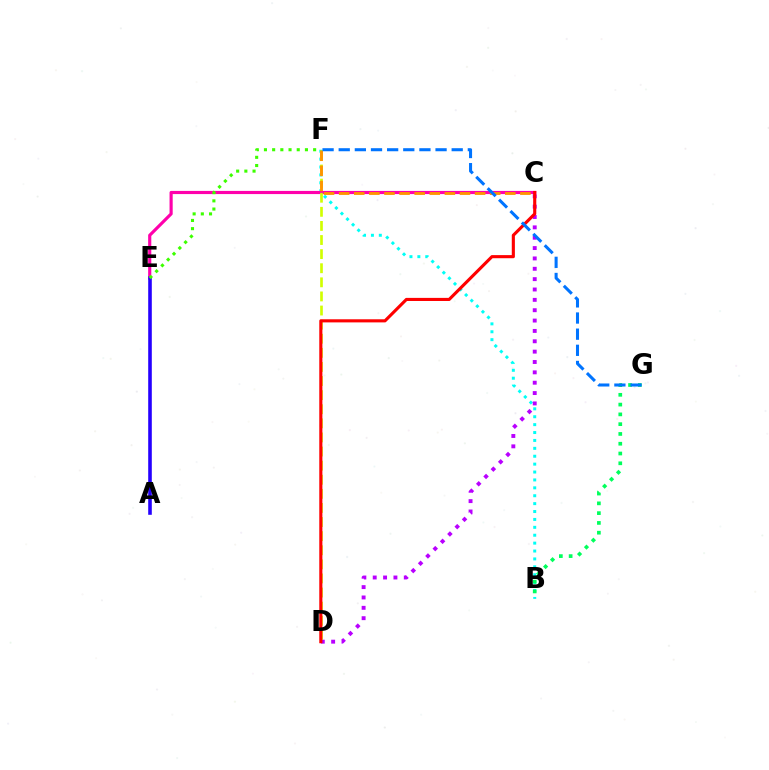{('B', 'F'): [{'color': '#00fff6', 'line_style': 'dotted', 'thickness': 2.15}], ('B', 'G'): [{'color': '#00ff5c', 'line_style': 'dotted', 'thickness': 2.66}], ('C', 'E'): [{'color': '#ff00ac', 'line_style': 'solid', 'thickness': 2.27}], ('A', 'E'): [{'color': '#2500ff', 'line_style': 'solid', 'thickness': 2.59}], ('E', 'F'): [{'color': '#3dff00', 'line_style': 'dotted', 'thickness': 2.23}], ('C', 'D'): [{'color': '#b900ff', 'line_style': 'dotted', 'thickness': 2.81}, {'color': '#ff0000', 'line_style': 'solid', 'thickness': 2.24}], ('D', 'F'): [{'color': '#d1ff00', 'line_style': 'dashed', 'thickness': 1.92}], ('C', 'F'): [{'color': '#ff9400', 'line_style': 'dashed', 'thickness': 2.05}], ('F', 'G'): [{'color': '#0074ff', 'line_style': 'dashed', 'thickness': 2.19}]}